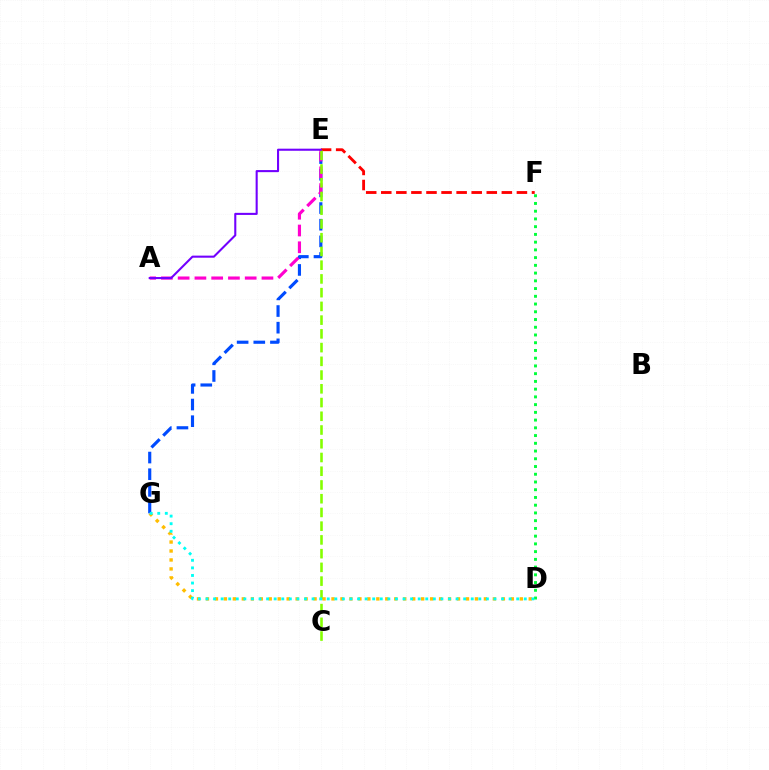{('E', 'G'): [{'color': '#004bff', 'line_style': 'dashed', 'thickness': 2.26}], ('D', 'G'): [{'color': '#ffbd00', 'line_style': 'dotted', 'thickness': 2.44}, {'color': '#00fff6', 'line_style': 'dotted', 'thickness': 2.06}], ('A', 'E'): [{'color': '#ff00cf', 'line_style': 'dashed', 'thickness': 2.28}, {'color': '#7200ff', 'line_style': 'solid', 'thickness': 1.5}], ('D', 'F'): [{'color': '#00ff39', 'line_style': 'dotted', 'thickness': 2.1}], ('E', 'F'): [{'color': '#ff0000', 'line_style': 'dashed', 'thickness': 2.05}], ('C', 'E'): [{'color': '#84ff00', 'line_style': 'dashed', 'thickness': 1.87}]}